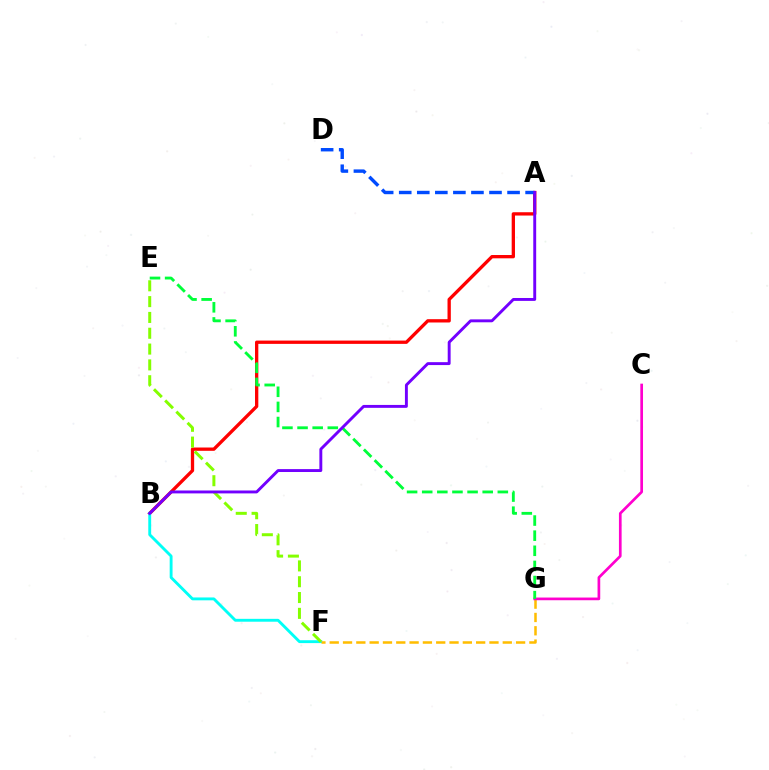{('A', 'B'): [{'color': '#ff0000', 'line_style': 'solid', 'thickness': 2.38}, {'color': '#7200ff', 'line_style': 'solid', 'thickness': 2.09}], ('B', 'F'): [{'color': '#00fff6', 'line_style': 'solid', 'thickness': 2.07}], ('F', 'G'): [{'color': '#ffbd00', 'line_style': 'dashed', 'thickness': 1.81}], ('C', 'G'): [{'color': '#ff00cf', 'line_style': 'solid', 'thickness': 1.94}], ('A', 'D'): [{'color': '#004bff', 'line_style': 'dashed', 'thickness': 2.45}], ('E', 'F'): [{'color': '#84ff00', 'line_style': 'dashed', 'thickness': 2.15}], ('E', 'G'): [{'color': '#00ff39', 'line_style': 'dashed', 'thickness': 2.05}]}